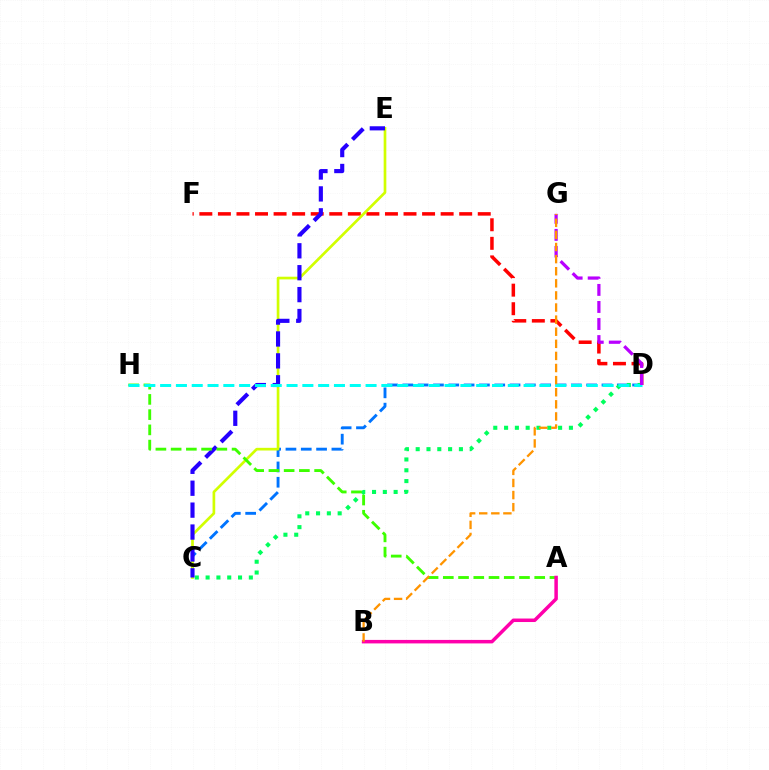{('C', 'D'): [{'color': '#0074ff', 'line_style': 'dashed', 'thickness': 2.08}, {'color': '#00ff5c', 'line_style': 'dotted', 'thickness': 2.94}], ('D', 'F'): [{'color': '#ff0000', 'line_style': 'dashed', 'thickness': 2.52}], ('C', 'E'): [{'color': '#d1ff00', 'line_style': 'solid', 'thickness': 1.93}, {'color': '#2500ff', 'line_style': 'dashed', 'thickness': 2.98}], ('A', 'H'): [{'color': '#3dff00', 'line_style': 'dashed', 'thickness': 2.07}], ('D', 'H'): [{'color': '#00fff6', 'line_style': 'dashed', 'thickness': 2.15}], ('A', 'B'): [{'color': '#ff00ac', 'line_style': 'solid', 'thickness': 2.52}], ('D', 'G'): [{'color': '#b900ff', 'line_style': 'dashed', 'thickness': 2.32}], ('B', 'G'): [{'color': '#ff9400', 'line_style': 'dashed', 'thickness': 1.64}]}